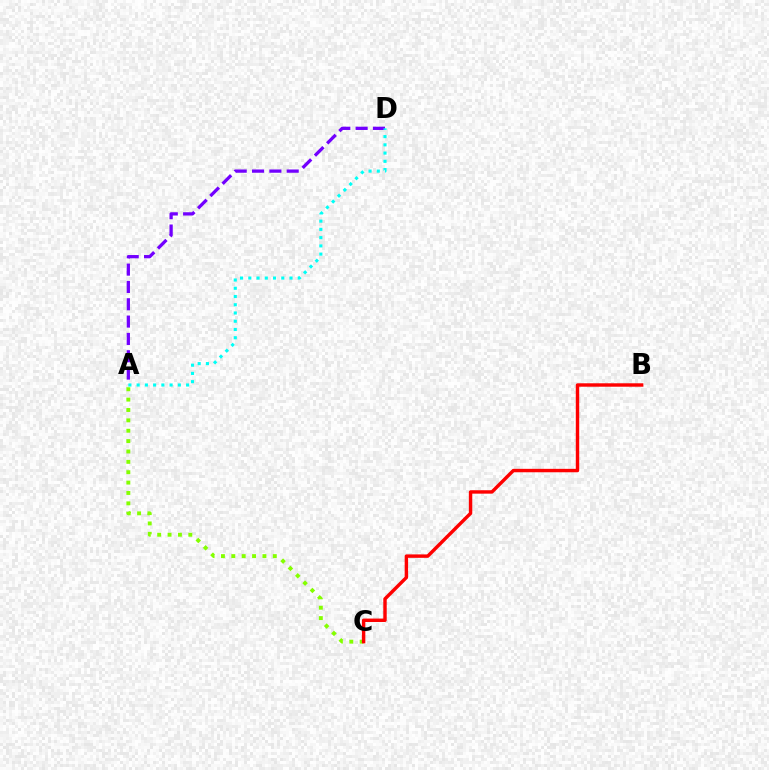{('A', 'D'): [{'color': '#7200ff', 'line_style': 'dashed', 'thickness': 2.35}, {'color': '#00fff6', 'line_style': 'dotted', 'thickness': 2.24}], ('A', 'C'): [{'color': '#84ff00', 'line_style': 'dotted', 'thickness': 2.82}], ('B', 'C'): [{'color': '#ff0000', 'line_style': 'solid', 'thickness': 2.46}]}